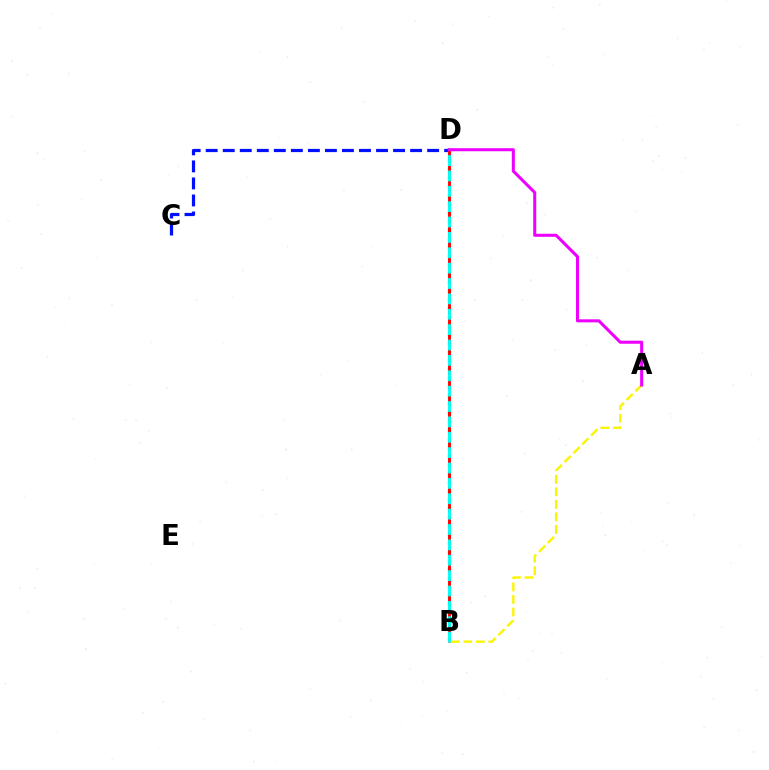{('B', 'D'): [{'color': '#08ff00', 'line_style': 'dotted', 'thickness': 2.36}, {'color': '#ff0000', 'line_style': 'dashed', 'thickness': 2.07}, {'color': '#00fff6', 'line_style': 'dashed', 'thickness': 2.09}], ('C', 'D'): [{'color': '#0010ff', 'line_style': 'dashed', 'thickness': 2.31}], ('A', 'B'): [{'color': '#fcf500', 'line_style': 'dashed', 'thickness': 1.7}], ('A', 'D'): [{'color': '#ee00ff', 'line_style': 'solid', 'thickness': 2.19}]}